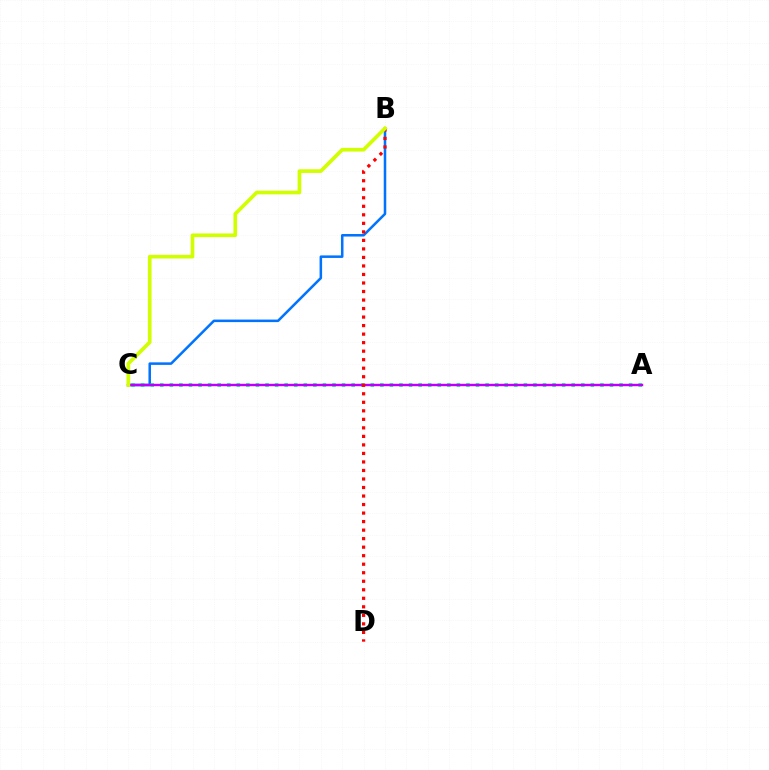{('B', 'C'): [{'color': '#0074ff', 'line_style': 'solid', 'thickness': 1.83}, {'color': '#d1ff00', 'line_style': 'solid', 'thickness': 2.64}], ('A', 'C'): [{'color': '#00ff5c', 'line_style': 'dotted', 'thickness': 2.6}, {'color': '#b900ff', 'line_style': 'solid', 'thickness': 1.74}], ('B', 'D'): [{'color': '#ff0000', 'line_style': 'dotted', 'thickness': 2.32}]}